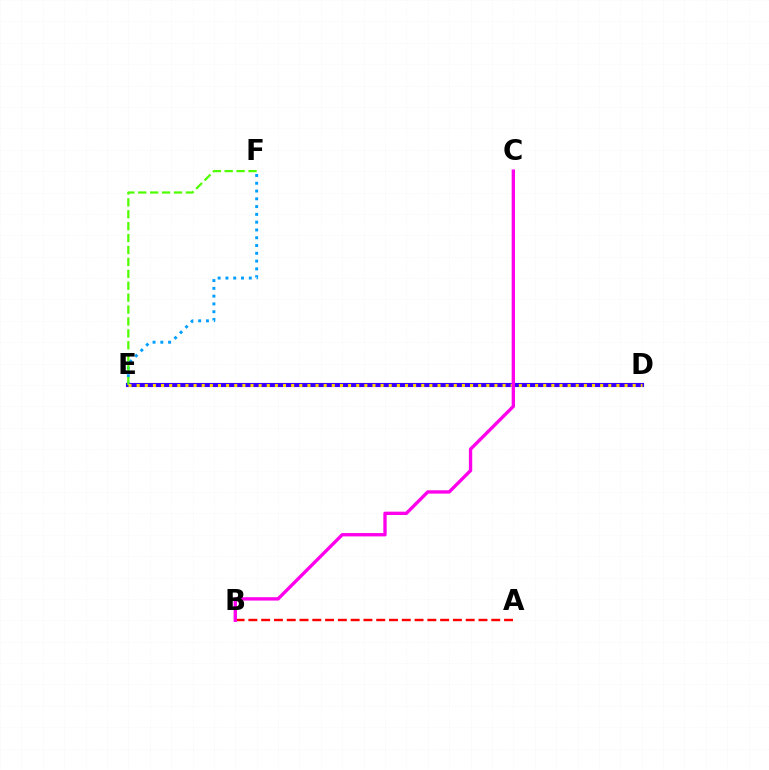{('A', 'B'): [{'color': '#ff0000', 'line_style': 'dashed', 'thickness': 1.74}], ('D', 'E'): [{'color': '#00ff86', 'line_style': 'dashed', 'thickness': 1.92}, {'color': '#3700ff', 'line_style': 'solid', 'thickness': 2.96}, {'color': '#ffd500', 'line_style': 'dotted', 'thickness': 2.21}], ('E', 'F'): [{'color': '#009eff', 'line_style': 'dotted', 'thickness': 2.11}, {'color': '#4fff00', 'line_style': 'dashed', 'thickness': 1.62}], ('B', 'C'): [{'color': '#ff00ed', 'line_style': 'solid', 'thickness': 2.41}]}